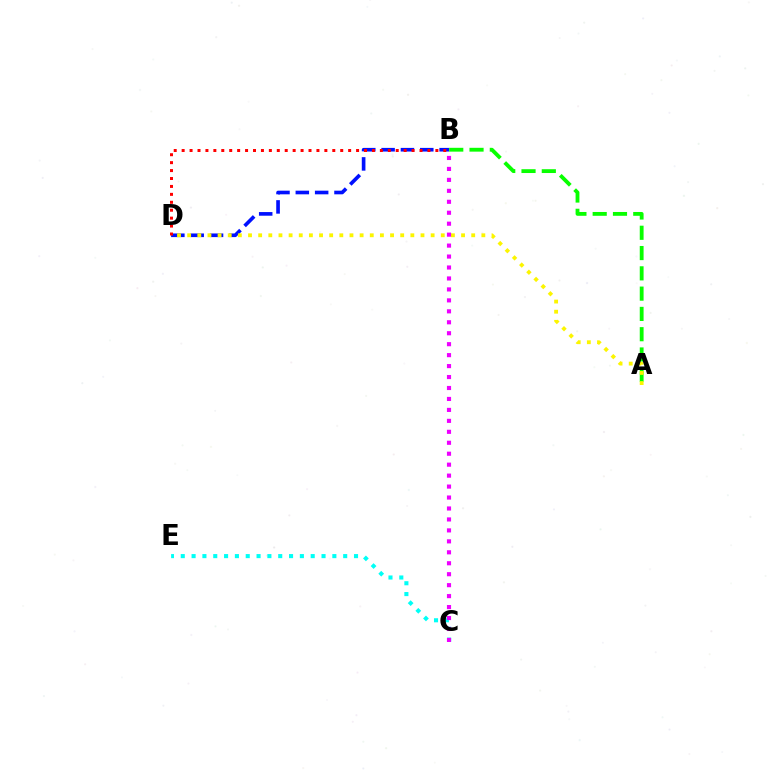{('B', 'D'): [{'color': '#0010ff', 'line_style': 'dashed', 'thickness': 2.63}, {'color': '#ff0000', 'line_style': 'dotted', 'thickness': 2.15}], ('C', 'E'): [{'color': '#00fff6', 'line_style': 'dotted', 'thickness': 2.94}], ('A', 'B'): [{'color': '#08ff00', 'line_style': 'dashed', 'thickness': 2.76}], ('A', 'D'): [{'color': '#fcf500', 'line_style': 'dotted', 'thickness': 2.76}], ('B', 'C'): [{'color': '#ee00ff', 'line_style': 'dotted', 'thickness': 2.98}]}